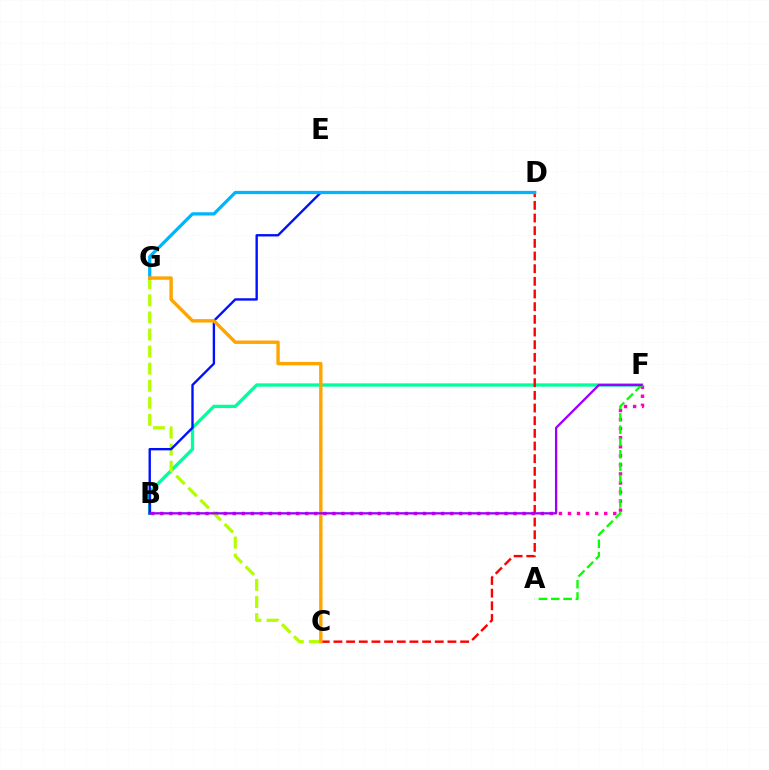{('B', 'F'): [{'color': '#ff00bd', 'line_style': 'dotted', 'thickness': 2.46}, {'color': '#00ff9d', 'line_style': 'solid', 'thickness': 2.38}, {'color': '#9b00ff', 'line_style': 'solid', 'thickness': 1.65}], ('C', 'D'): [{'color': '#ff0000', 'line_style': 'dashed', 'thickness': 1.72}], ('C', 'G'): [{'color': '#b3ff00', 'line_style': 'dashed', 'thickness': 2.32}, {'color': '#ffa500', 'line_style': 'solid', 'thickness': 2.45}], ('B', 'D'): [{'color': '#0010ff', 'line_style': 'solid', 'thickness': 1.71}], ('A', 'F'): [{'color': '#08ff00', 'line_style': 'dashed', 'thickness': 1.67}], ('D', 'G'): [{'color': '#00b5ff', 'line_style': 'solid', 'thickness': 2.35}]}